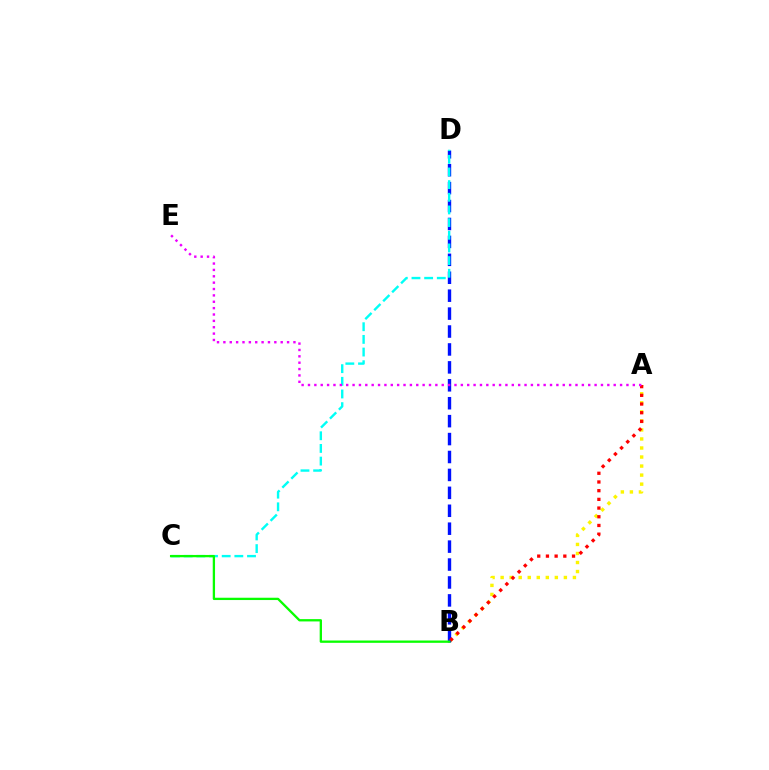{('A', 'B'): [{'color': '#fcf500', 'line_style': 'dotted', 'thickness': 2.46}, {'color': '#ff0000', 'line_style': 'dotted', 'thickness': 2.36}], ('B', 'D'): [{'color': '#0010ff', 'line_style': 'dashed', 'thickness': 2.44}], ('C', 'D'): [{'color': '#00fff6', 'line_style': 'dashed', 'thickness': 1.72}], ('B', 'C'): [{'color': '#08ff00', 'line_style': 'solid', 'thickness': 1.66}], ('A', 'E'): [{'color': '#ee00ff', 'line_style': 'dotted', 'thickness': 1.73}]}